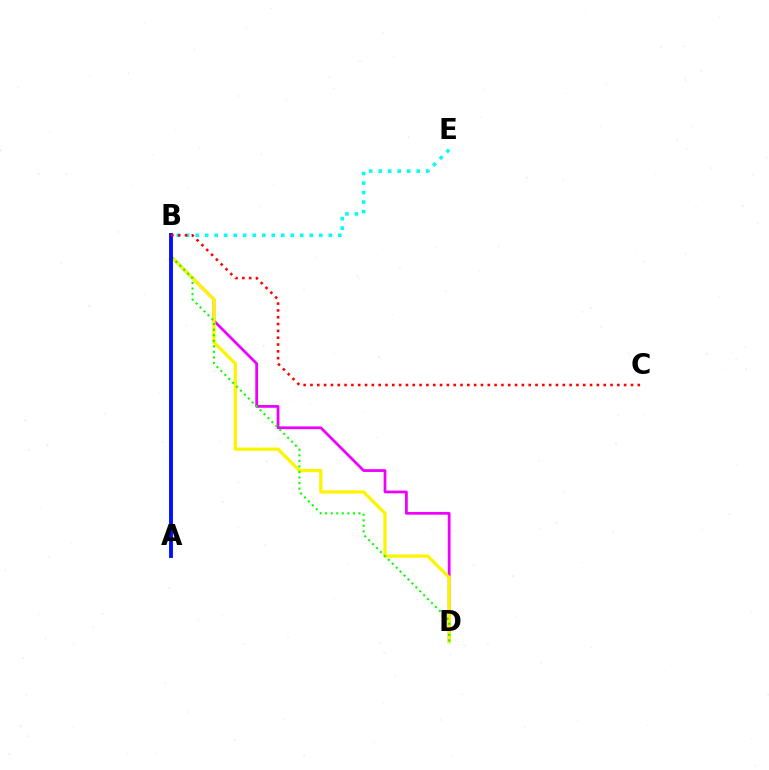{('B', 'D'): [{'color': '#ee00ff', 'line_style': 'solid', 'thickness': 1.99}, {'color': '#fcf500', 'line_style': 'solid', 'thickness': 2.36}, {'color': '#08ff00', 'line_style': 'dotted', 'thickness': 1.51}], ('A', 'B'): [{'color': '#0010ff', 'line_style': 'solid', 'thickness': 2.78}], ('B', 'E'): [{'color': '#00fff6', 'line_style': 'dotted', 'thickness': 2.58}], ('B', 'C'): [{'color': '#ff0000', 'line_style': 'dotted', 'thickness': 1.85}]}